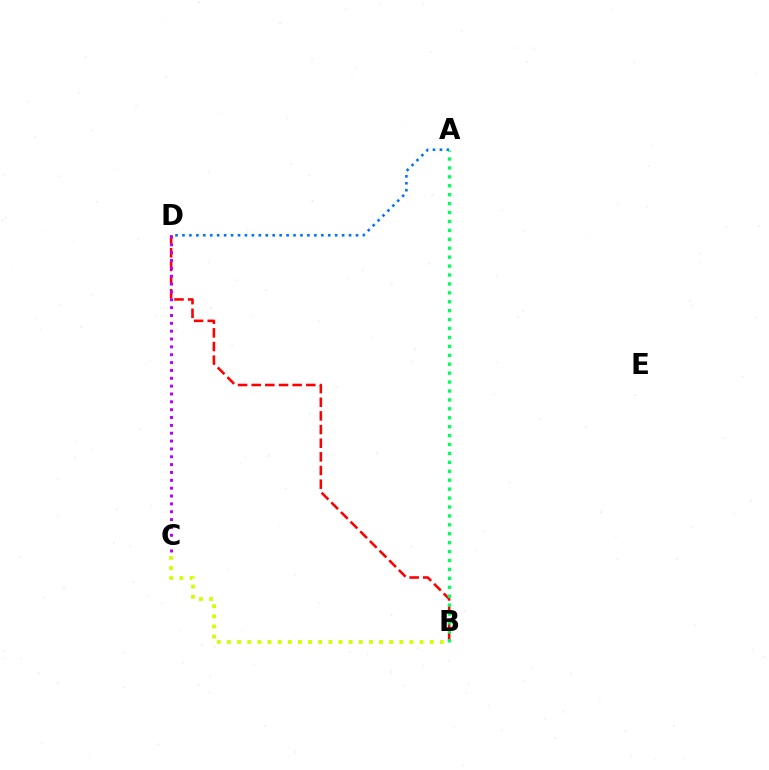{('B', 'D'): [{'color': '#ff0000', 'line_style': 'dashed', 'thickness': 1.85}], ('C', 'D'): [{'color': '#b900ff', 'line_style': 'dotted', 'thickness': 2.13}], ('A', 'D'): [{'color': '#0074ff', 'line_style': 'dotted', 'thickness': 1.89}], ('A', 'B'): [{'color': '#00ff5c', 'line_style': 'dotted', 'thickness': 2.42}], ('B', 'C'): [{'color': '#d1ff00', 'line_style': 'dotted', 'thickness': 2.76}]}